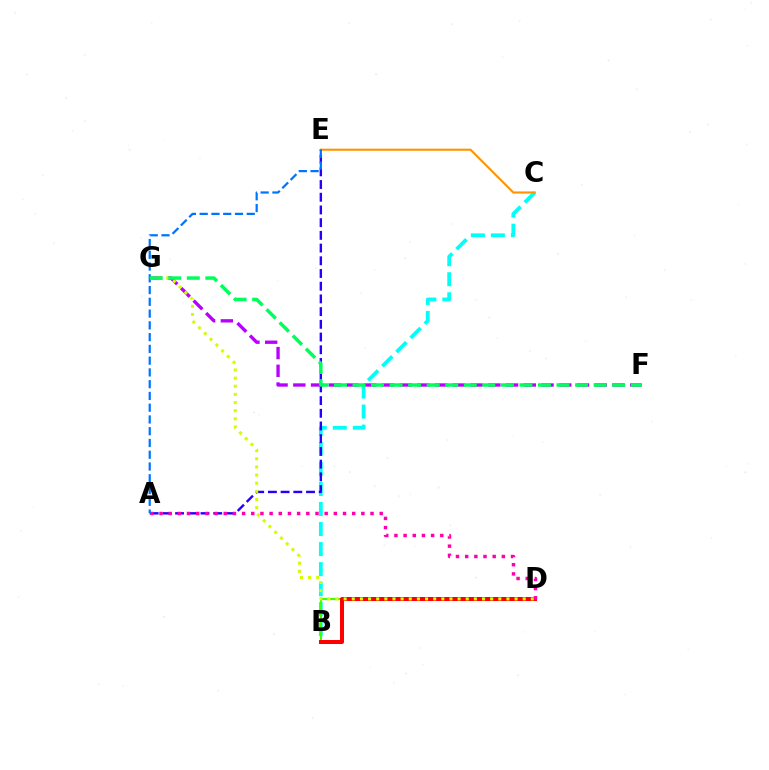{('F', 'G'): [{'color': '#b900ff', 'line_style': 'dashed', 'thickness': 2.41}, {'color': '#00ff5c', 'line_style': 'dashed', 'thickness': 2.52}], ('B', 'C'): [{'color': '#00fff6', 'line_style': 'dashed', 'thickness': 2.72}], ('B', 'D'): [{'color': '#3dff00', 'line_style': 'solid', 'thickness': 1.51}, {'color': '#ff0000', 'line_style': 'solid', 'thickness': 2.89}], ('C', 'E'): [{'color': '#ff9400', 'line_style': 'solid', 'thickness': 1.53}], ('A', 'E'): [{'color': '#2500ff', 'line_style': 'dashed', 'thickness': 1.73}, {'color': '#0074ff', 'line_style': 'dashed', 'thickness': 1.6}], ('D', 'G'): [{'color': '#d1ff00', 'line_style': 'dotted', 'thickness': 2.21}], ('A', 'D'): [{'color': '#ff00ac', 'line_style': 'dotted', 'thickness': 2.49}]}